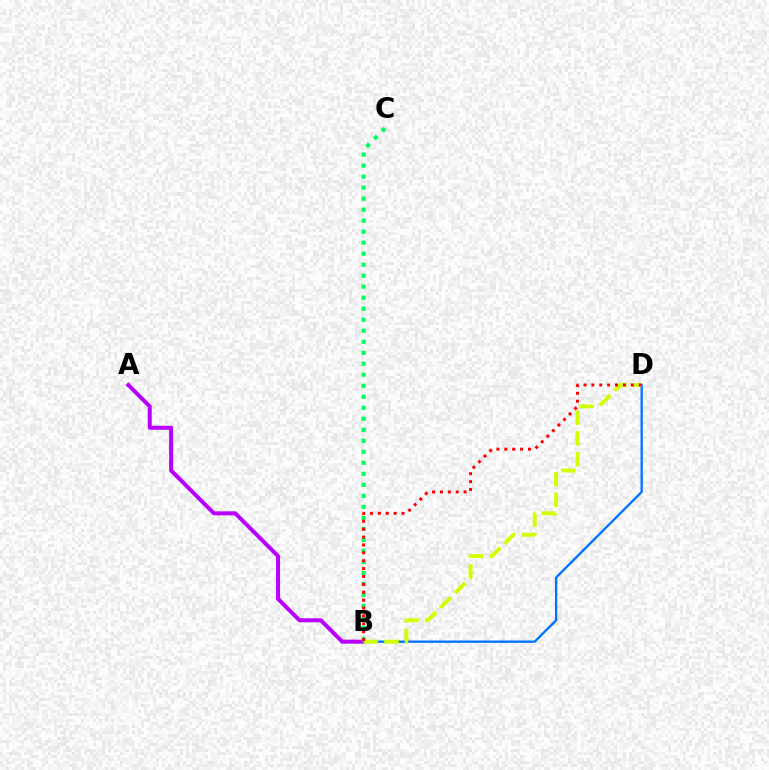{('A', 'B'): [{'color': '#b900ff', 'line_style': 'solid', 'thickness': 2.88}], ('B', 'D'): [{'color': '#0074ff', 'line_style': 'solid', 'thickness': 1.68}, {'color': '#d1ff00', 'line_style': 'dashed', 'thickness': 2.81}, {'color': '#ff0000', 'line_style': 'dotted', 'thickness': 2.14}], ('B', 'C'): [{'color': '#00ff5c', 'line_style': 'dotted', 'thickness': 2.99}]}